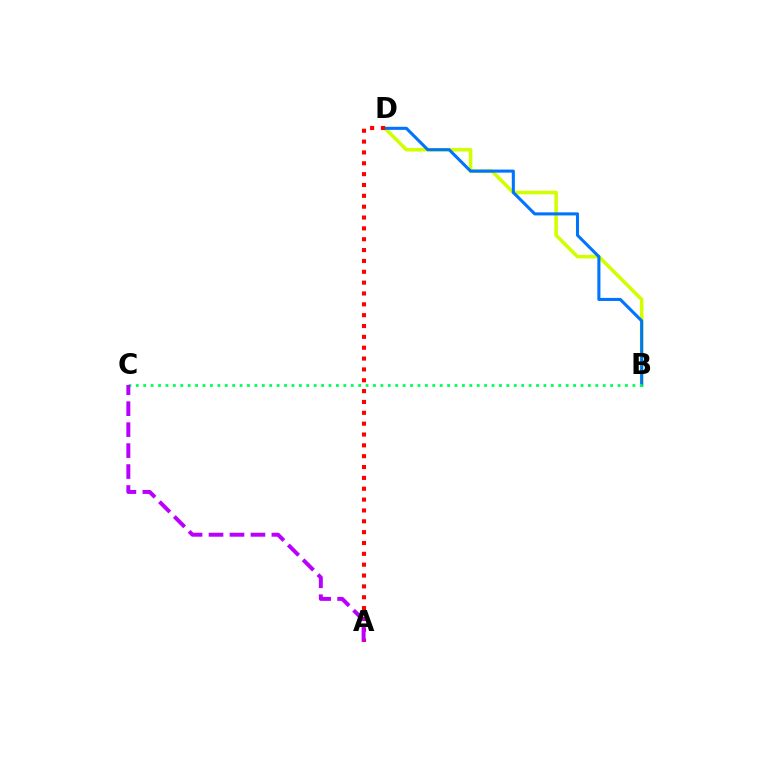{('B', 'D'): [{'color': '#d1ff00', 'line_style': 'solid', 'thickness': 2.57}, {'color': '#0074ff', 'line_style': 'solid', 'thickness': 2.21}], ('B', 'C'): [{'color': '#00ff5c', 'line_style': 'dotted', 'thickness': 2.01}], ('A', 'D'): [{'color': '#ff0000', 'line_style': 'dotted', 'thickness': 2.95}], ('A', 'C'): [{'color': '#b900ff', 'line_style': 'dashed', 'thickness': 2.85}]}